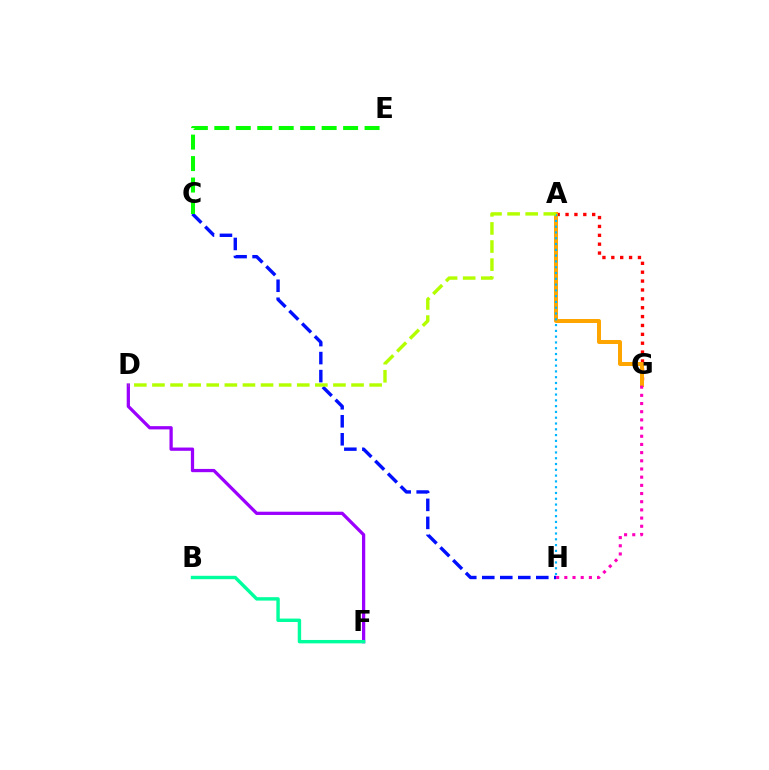{('A', 'G'): [{'color': '#ff0000', 'line_style': 'dotted', 'thickness': 2.41}, {'color': '#ffa500', 'line_style': 'solid', 'thickness': 2.87}], ('C', 'H'): [{'color': '#0010ff', 'line_style': 'dashed', 'thickness': 2.45}], ('C', 'E'): [{'color': '#08ff00', 'line_style': 'dashed', 'thickness': 2.92}], ('D', 'F'): [{'color': '#9b00ff', 'line_style': 'solid', 'thickness': 2.35}], ('G', 'H'): [{'color': '#ff00bd', 'line_style': 'dotted', 'thickness': 2.22}], ('B', 'F'): [{'color': '#00ff9d', 'line_style': 'solid', 'thickness': 2.45}], ('A', 'H'): [{'color': '#00b5ff', 'line_style': 'dotted', 'thickness': 1.57}], ('A', 'D'): [{'color': '#b3ff00', 'line_style': 'dashed', 'thickness': 2.46}]}